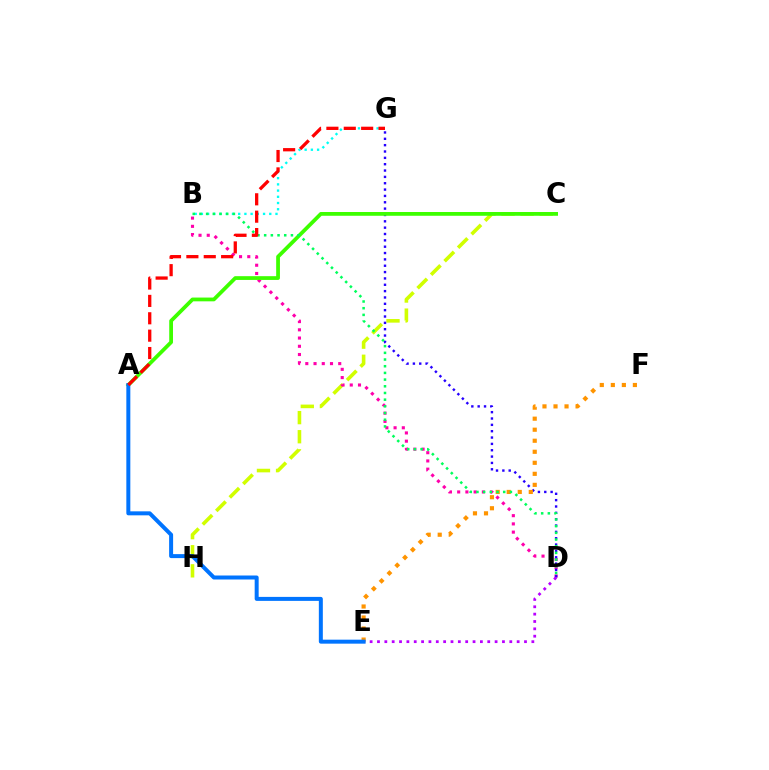{('C', 'H'): [{'color': '#d1ff00', 'line_style': 'dashed', 'thickness': 2.59}], ('B', 'G'): [{'color': '#00fff6', 'line_style': 'dotted', 'thickness': 1.69}], ('B', 'D'): [{'color': '#ff00ac', 'line_style': 'dotted', 'thickness': 2.24}, {'color': '#00ff5c', 'line_style': 'dotted', 'thickness': 1.82}], ('D', 'G'): [{'color': '#2500ff', 'line_style': 'dotted', 'thickness': 1.72}], ('E', 'F'): [{'color': '#ff9400', 'line_style': 'dotted', 'thickness': 3.0}], ('A', 'C'): [{'color': '#3dff00', 'line_style': 'solid', 'thickness': 2.71}], ('D', 'E'): [{'color': '#b900ff', 'line_style': 'dotted', 'thickness': 2.0}], ('A', 'E'): [{'color': '#0074ff', 'line_style': 'solid', 'thickness': 2.87}], ('A', 'G'): [{'color': '#ff0000', 'line_style': 'dashed', 'thickness': 2.36}]}